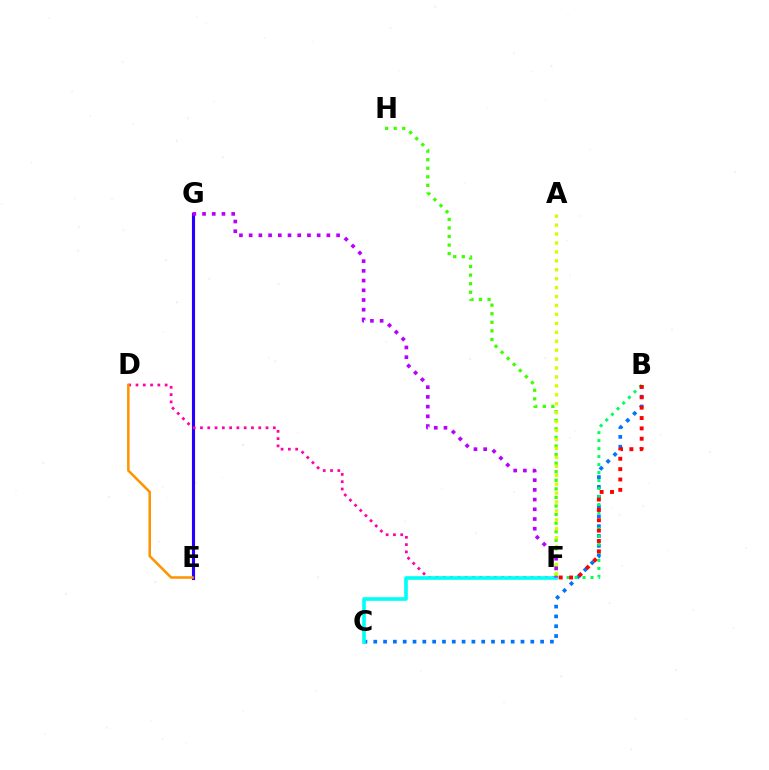{('B', 'C'): [{'color': '#0074ff', 'line_style': 'dotted', 'thickness': 2.67}], ('B', 'F'): [{'color': '#00ff5c', 'line_style': 'dotted', 'thickness': 2.17}, {'color': '#ff0000', 'line_style': 'dotted', 'thickness': 2.81}], ('F', 'H'): [{'color': '#3dff00', 'line_style': 'dotted', 'thickness': 2.33}], ('E', 'G'): [{'color': '#2500ff', 'line_style': 'solid', 'thickness': 2.24}], ('D', 'F'): [{'color': '#ff00ac', 'line_style': 'dotted', 'thickness': 1.98}], ('D', 'E'): [{'color': '#ff9400', 'line_style': 'solid', 'thickness': 1.83}], ('A', 'F'): [{'color': '#d1ff00', 'line_style': 'dotted', 'thickness': 2.43}], ('C', 'F'): [{'color': '#00fff6', 'line_style': 'solid', 'thickness': 2.62}], ('F', 'G'): [{'color': '#b900ff', 'line_style': 'dotted', 'thickness': 2.64}]}